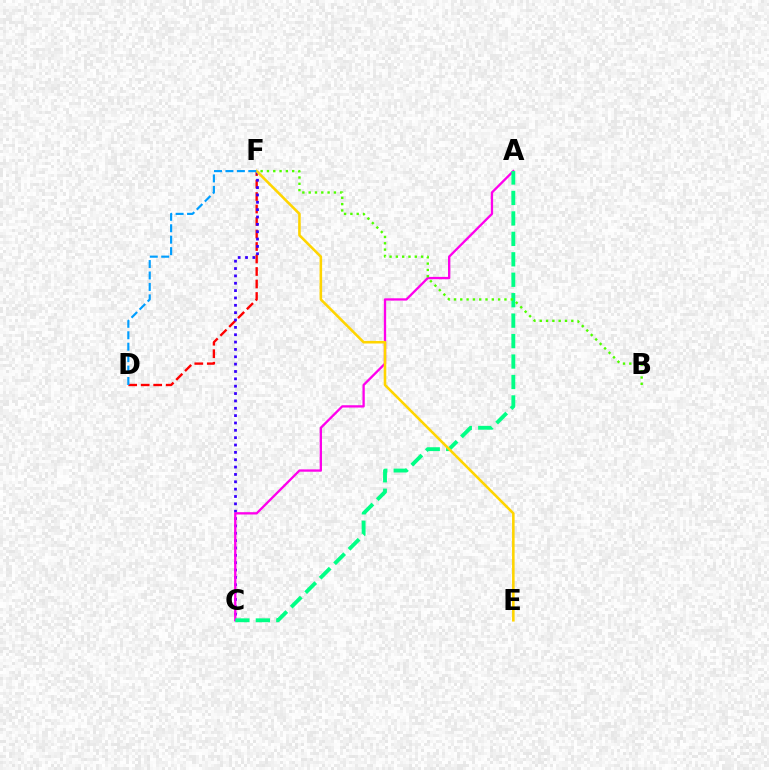{('D', 'F'): [{'color': '#ff0000', 'line_style': 'dashed', 'thickness': 1.7}, {'color': '#009eff', 'line_style': 'dashed', 'thickness': 1.55}], ('C', 'F'): [{'color': '#3700ff', 'line_style': 'dotted', 'thickness': 2.0}], ('A', 'C'): [{'color': '#ff00ed', 'line_style': 'solid', 'thickness': 1.67}, {'color': '#00ff86', 'line_style': 'dashed', 'thickness': 2.78}], ('E', 'F'): [{'color': '#ffd500', 'line_style': 'solid', 'thickness': 1.85}], ('B', 'F'): [{'color': '#4fff00', 'line_style': 'dotted', 'thickness': 1.71}]}